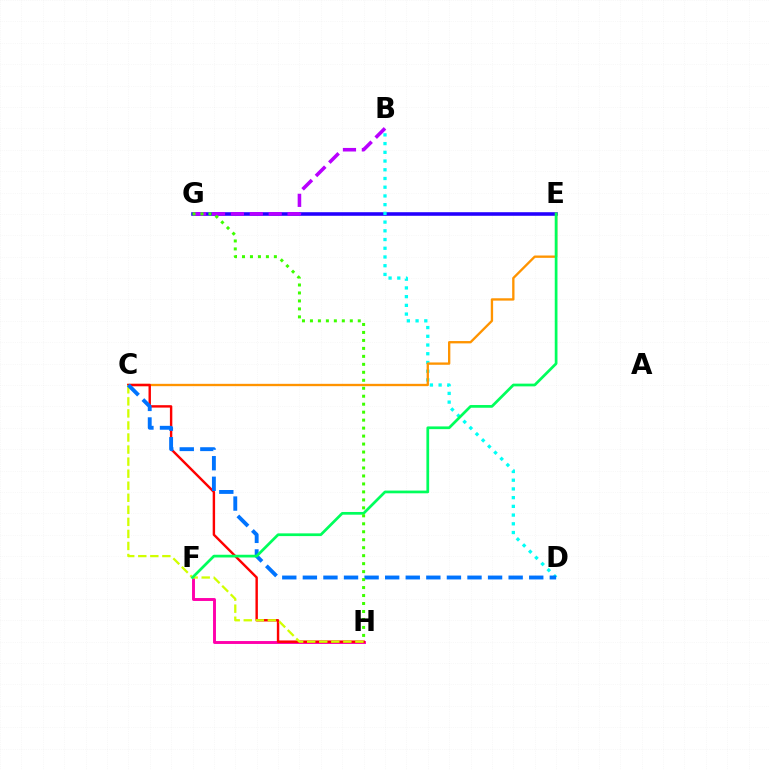{('E', 'G'): [{'color': '#2500ff', 'line_style': 'solid', 'thickness': 2.58}], ('B', 'D'): [{'color': '#00fff6', 'line_style': 'dotted', 'thickness': 2.37}], ('F', 'H'): [{'color': '#ff00ac', 'line_style': 'solid', 'thickness': 2.1}], ('B', 'G'): [{'color': '#b900ff', 'line_style': 'dashed', 'thickness': 2.57}], ('C', 'E'): [{'color': '#ff9400', 'line_style': 'solid', 'thickness': 1.68}], ('C', 'H'): [{'color': '#ff0000', 'line_style': 'solid', 'thickness': 1.74}, {'color': '#d1ff00', 'line_style': 'dashed', 'thickness': 1.64}], ('C', 'D'): [{'color': '#0074ff', 'line_style': 'dashed', 'thickness': 2.8}], ('E', 'F'): [{'color': '#00ff5c', 'line_style': 'solid', 'thickness': 1.96}], ('G', 'H'): [{'color': '#3dff00', 'line_style': 'dotted', 'thickness': 2.17}]}